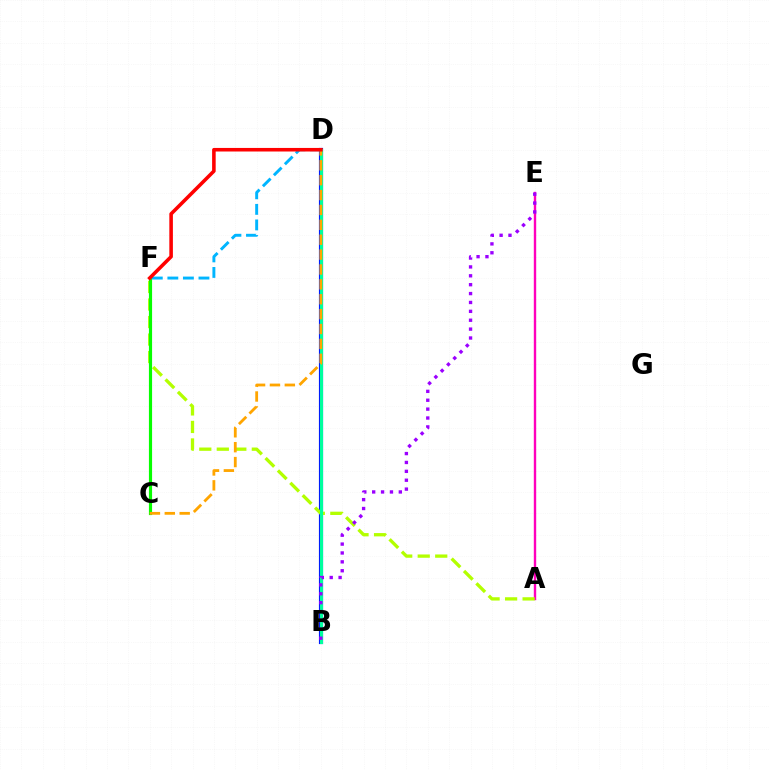{('A', 'E'): [{'color': '#ff00bd', 'line_style': 'solid', 'thickness': 1.72}], ('B', 'D'): [{'color': '#0010ff', 'line_style': 'solid', 'thickness': 3.0}, {'color': '#00ff9d', 'line_style': 'solid', 'thickness': 2.23}], ('A', 'F'): [{'color': '#b3ff00', 'line_style': 'dashed', 'thickness': 2.38}], ('B', 'E'): [{'color': '#9b00ff', 'line_style': 'dotted', 'thickness': 2.41}], ('C', 'F'): [{'color': '#08ff00', 'line_style': 'solid', 'thickness': 2.28}], ('C', 'D'): [{'color': '#ffa500', 'line_style': 'dashed', 'thickness': 2.02}], ('D', 'F'): [{'color': '#00b5ff', 'line_style': 'dashed', 'thickness': 2.11}, {'color': '#ff0000', 'line_style': 'solid', 'thickness': 2.57}]}